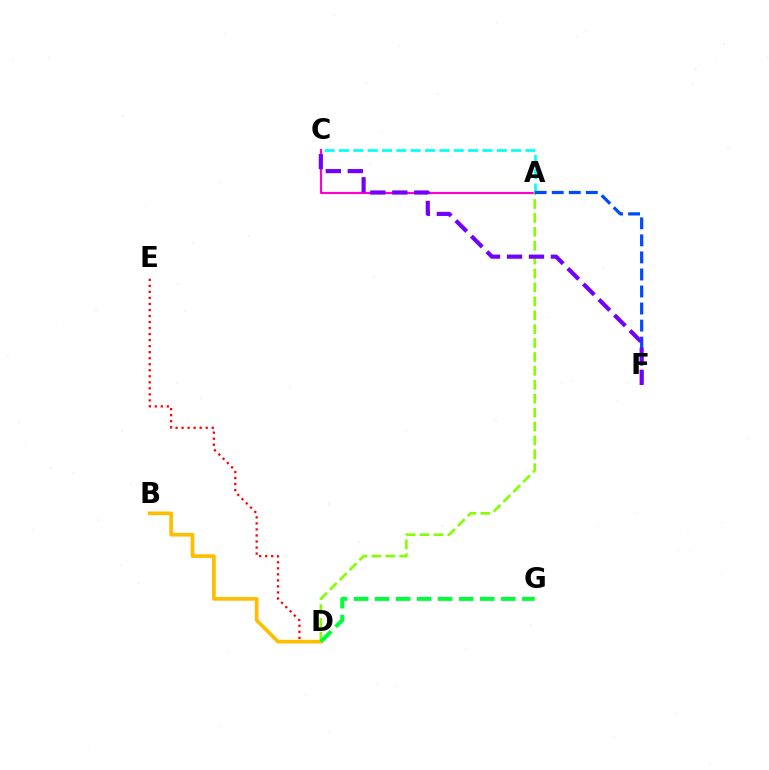{('A', 'C'): [{'color': '#ff00cf', 'line_style': 'solid', 'thickness': 1.55}, {'color': '#00fff6', 'line_style': 'dashed', 'thickness': 1.95}], ('A', 'D'): [{'color': '#84ff00', 'line_style': 'dashed', 'thickness': 1.89}], ('A', 'F'): [{'color': '#004bff', 'line_style': 'dashed', 'thickness': 2.32}], ('C', 'F'): [{'color': '#7200ff', 'line_style': 'dashed', 'thickness': 2.98}], ('D', 'E'): [{'color': '#ff0000', 'line_style': 'dotted', 'thickness': 1.64}], ('B', 'D'): [{'color': '#ffbd00', 'line_style': 'solid', 'thickness': 2.66}], ('D', 'G'): [{'color': '#00ff39', 'line_style': 'dashed', 'thickness': 2.86}]}